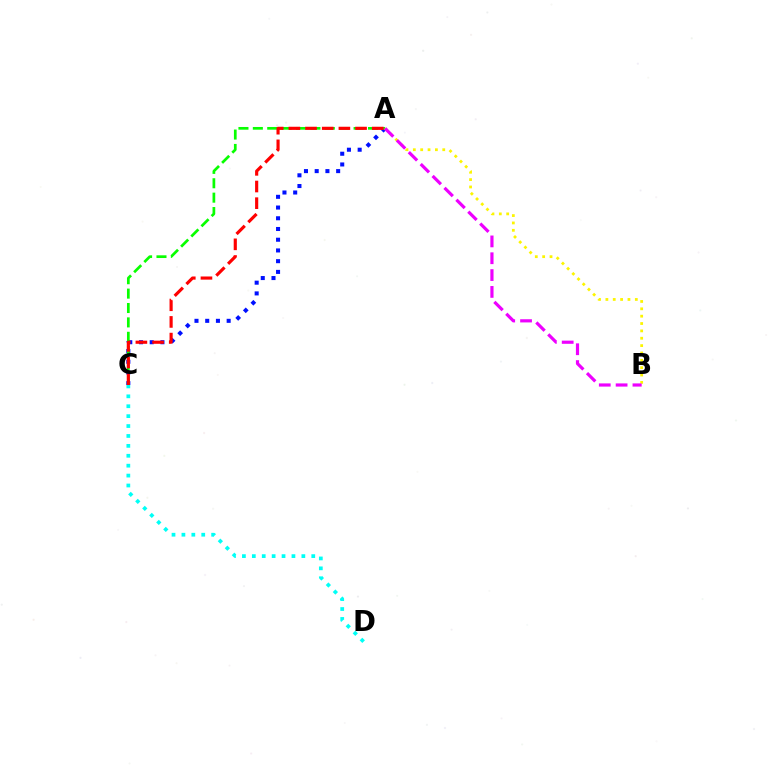{('C', 'D'): [{'color': '#00fff6', 'line_style': 'dotted', 'thickness': 2.69}], ('A', 'C'): [{'color': '#0010ff', 'line_style': 'dotted', 'thickness': 2.91}, {'color': '#08ff00', 'line_style': 'dashed', 'thickness': 1.96}, {'color': '#ff0000', 'line_style': 'dashed', 'thickness': 2.26}], ('A', 'B'): [{'color': '#fcf500', 'line_style': 'dotted', 'thickness': 2.0}, {'color': '#ee00ff', 'line_style': 'dashed', 'thickness': 2.29}]}